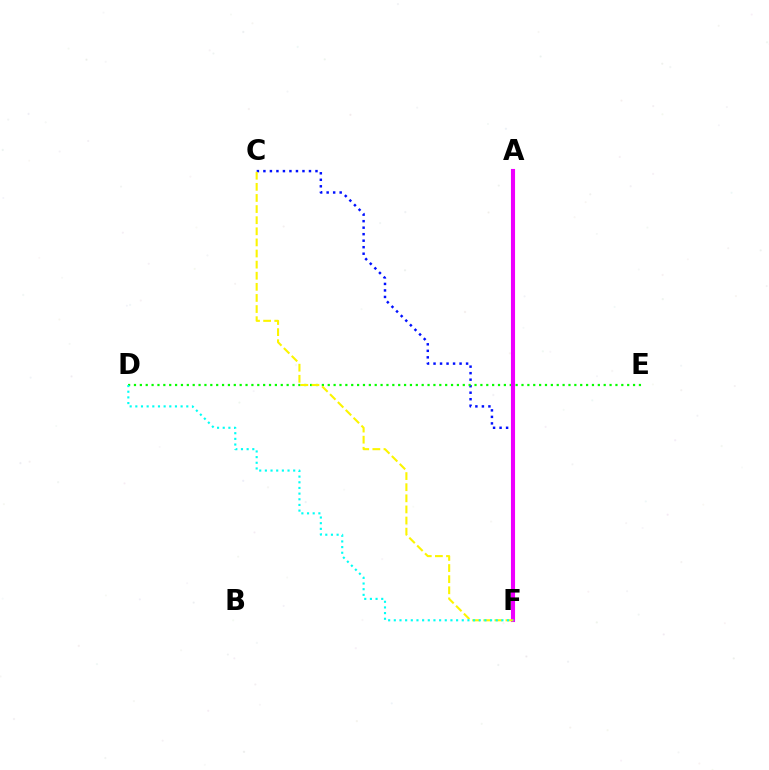{('C', 'F'): [{'color': '#0010ff', 'line_style': 'dotted', 'thickness': 1.77}, {'color': '#fcf500', 'line_style': 'dashed', 'thickness': 1.51}], ('A', 'F'): [{'color': '#ff0000', 'line_style': 'dotted', 'thickness': 1.59}, {'color': '#ee00ff', 'line_style': 'solid', 'thickness': 2.95}], ('D', 'E'): [{'color': '#08ff00', 'line_style': 'dotted', 'thickness': 1.6}], ('D', 'F'): [{'color': '#00fff6', 'line_style': 'dotted', 'thickness': 1.54}]}